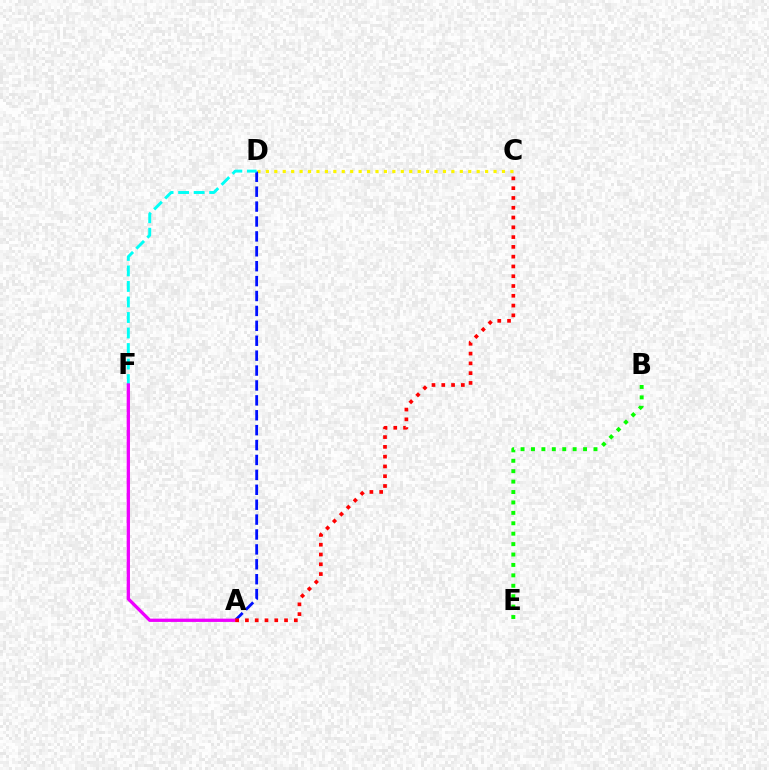{('C', 'D'): [{'color': '#fcf500', 'line_style': 'dotted', 'thickness': 2.29}], ('A', 'D'): [{'color': '#0010ff', 'line_style': 'dashed', 'thickness': 2.02}], ('D', 'F'): [{'color': '#00fff6', 'line_style': 'dashed', 'thickness': 2.11}], ('B', 'E'): [{'color': '#08ff00', 'line_style': 'dotted', 'thickness': 2.83}], ('A', 'F'): [{'color': '#ee00ff', 'line_style': 'solid', 'thickness': 2.37}], ('A', 'C'): [{'color': '#ff0000', 'line_style': 'dotted', 'thickness': 2.66}]}